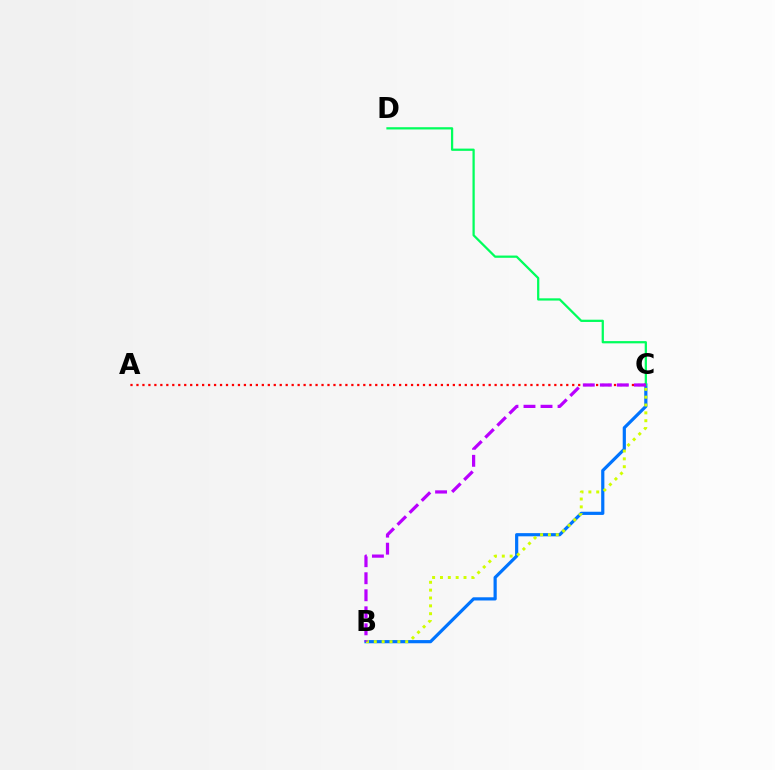{('B', 'C'): [{'color': '#0074ff', 'line_style': 'solid', 'thickness': 2.3}, {'color': '#d1ff00', 'line_style': 'dotted', 'thickness': 2.13}, {'color': '#b900ff', 'line_style': 'dashed', 'thickness': 2.31}], ('C', 'D'): [{'color': '#00ff5c', 'line_style': 'solid', 'thickness': 1.62}], ('A', 'C'): [{'color': '#ff0000', 'line_style': 'dotted', 'thickness': 1.62}]}